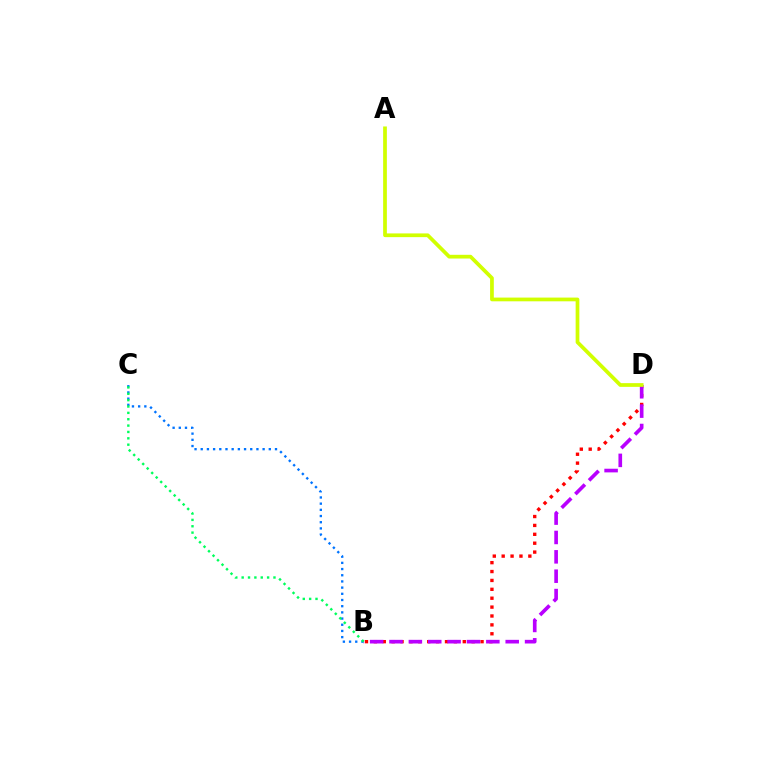{('B', 'D'): [{'color': '#ff0000', 'line_style': 'dotted', 'thickness': 2.42}, {'color': '#b900ff', 'line_style': 'dashed', 'thickness': 2.63}], ('B', 'C'): [{'color': '#0074ff', 'line_style': 'dotted', 'thickness': 1.68}, {'color': '#00ff5c', 'line_style': 'dotted', 'thickness': 1.73}], ('A', 'D'): [{'color': '#d1ff00', 'line_style': 'solid', 'thickness': 2.68}]}